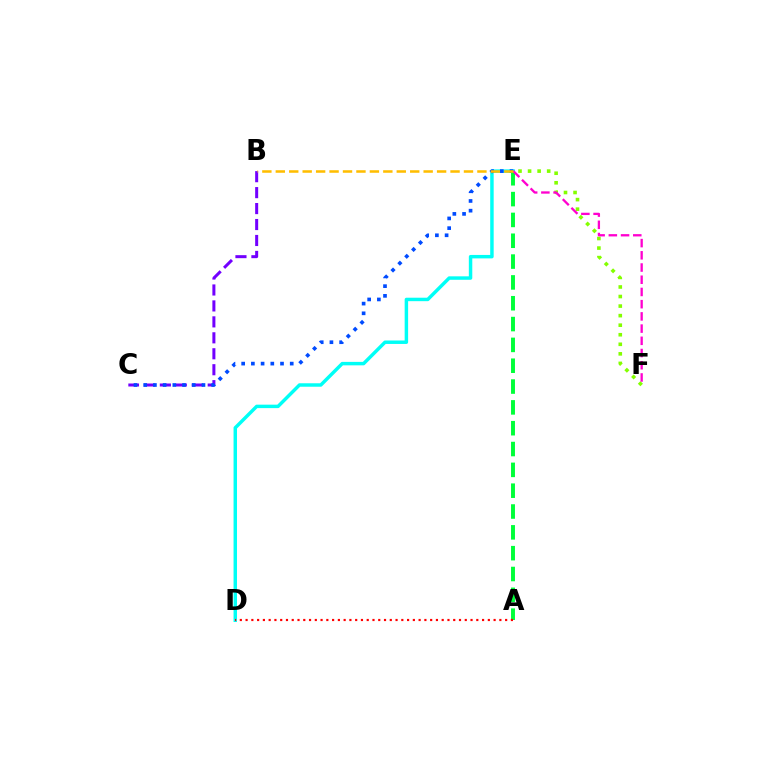{('E', 'F'): [{'color': '#84ff00', 'line_style': 'dotted', 'thickness': 2.6}, {'color': '#ff00cf', 'line_style': 'dashed', 'thickness': 1.66}], ('B', 'C'): [{'color': '#7200ff', 'line_style': 'dashed', 'thickness': 2.17}], ('D', 'E'): [{'color': '#00fff6', 'line_style': 'solid', 'thickness': 2.49}], ('C', 'E'): [{'color': '#004bff', 'line_style': 'dotted', 'thickness': 2.64}], ('A', 'E'): [{'color': '#00ff39', 'line_style': 'dashed', 'thickness': 2.83}], ('B', 'E'): [{'color': '#ffbd00', 'line_style': 'dashed', 'thickness': 1.83}], ('A', 'D'): [{'color': '#ff0000', 'line_style': 'dotted', 'thickness': 1.57}]}